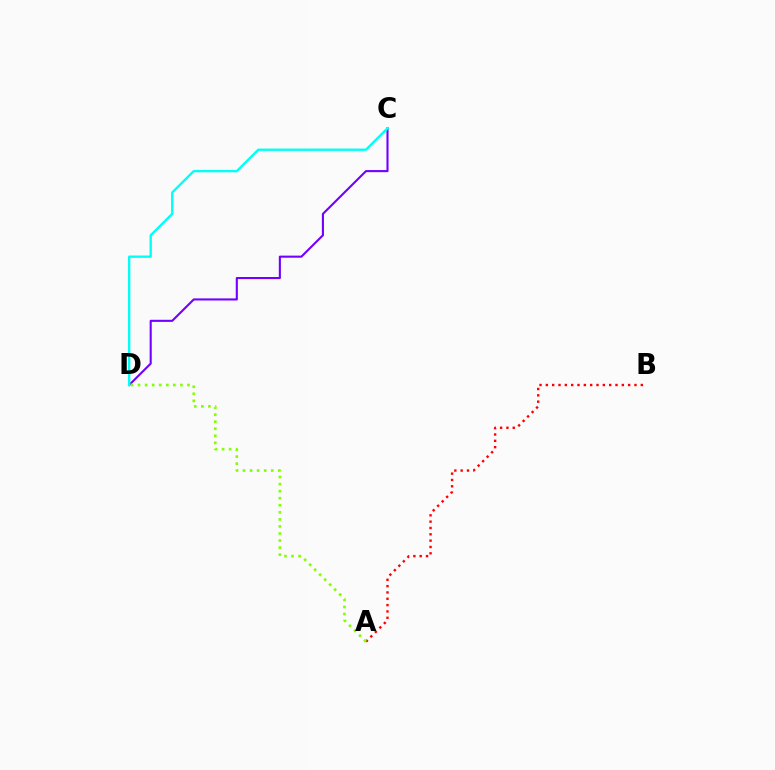{('C', 'D'): [{'color': '#7200ff', 'line_style': 'solid', 'thickness': 1.51}, {'color': '#00fff6', 'line_style': 'solid', 'thickness': 1.69}], ('A', 'B'): [{'color': '#ff0000', 'line_style': 'dotted', 'thickness': 1.72}], ('A', 'D'): [{'color': '#84ff00', 'line_style': 'dotted', 'thickness': 1.92}]}